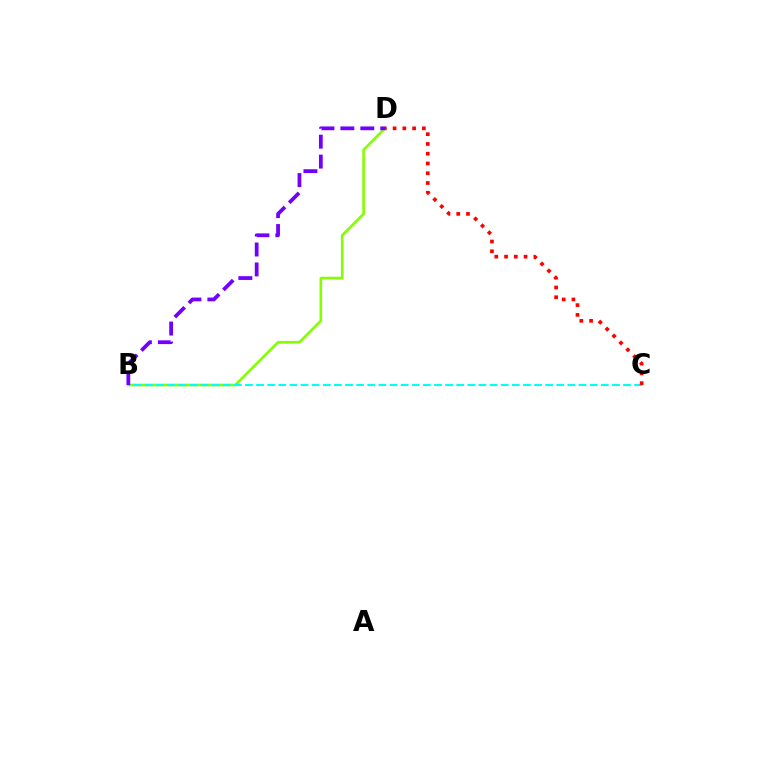{('B', 'D'): [{'color': '#84ff00', 'line_style': 'solid', 'thickness': 1.9}, {'color': '#7200ff', 'line_style': 'dashed', 'thickness': 2.71}], ('B', 'C'): [{'color': '#00fff6', 'line_style': 'dashed', 'thickness': 1.51}], ('C', 'D'): [{'color': '#ff0000', 'line_style': 'dotted', 'thickness': 2.65}]}